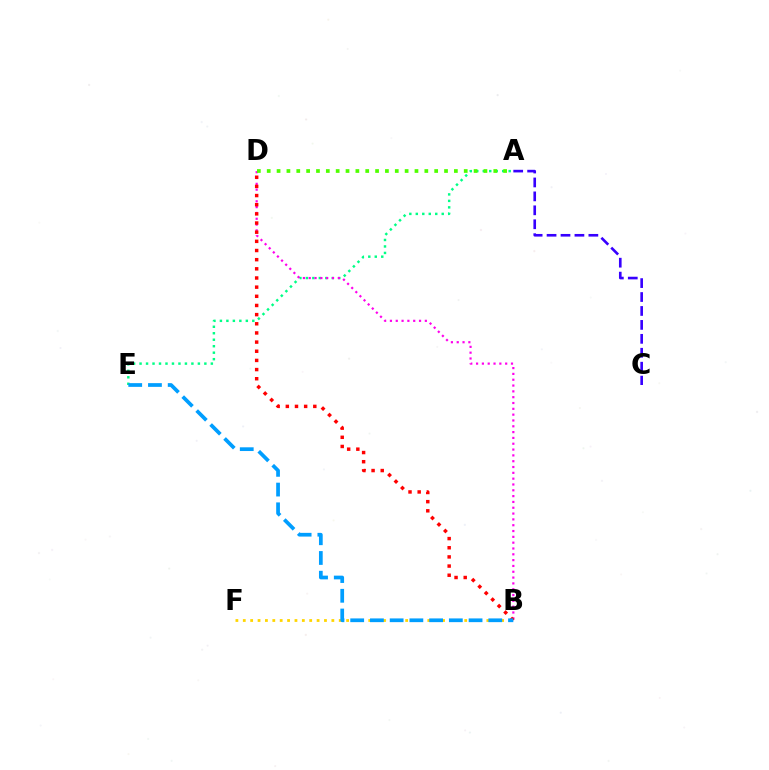{('A', 'C'): [{'color': '#3700ff', 'line_style': 'dashed', 'thickness': 1.89}], ('A', 'E'): [{'color': '#00ff86', 'line_style': 'dotted', 'thickness': 1.76}], ('B', 'D'): [{'color': '#ff00ed', 'line_style': 'dotted', 'thickness': 1.58}, {'color': '#ff0000', 'line_style': 'dotted', 'thickness': 2.49}], ('B', 'F'): [{'color': '#ffd500', 'line_style': 'dotted', 'thickness': 2.01}], ('B', 'E'): [{'color': '#009eff', 'line_style': 'dashed', 'thickness': 2.68}], ('A', 'D'): [{'color': '#4fff00', 'line_style': 'dotted', 'thickness': 2.68}]}